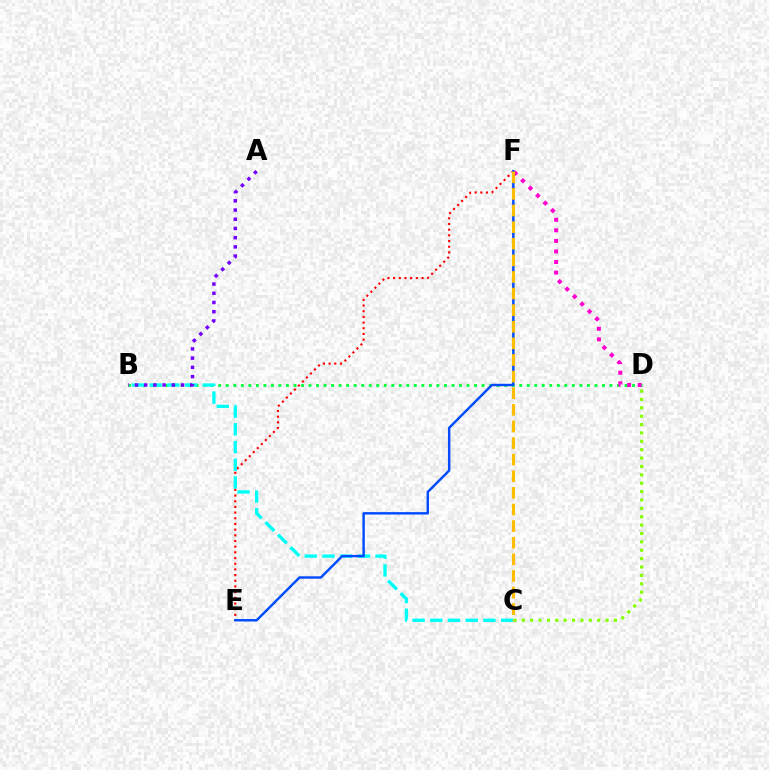{('B', 'D'): [{'color': '#00ff39', 'line_style': 'dotted', 'thickness': 2.04}], ('D', 'F'): [{'color': '#ff00cf', 'line_style': 'dotted', 'thickness': 2.87}], ('E', 'F'): [{'color': '#ff0000', 'line_style': 'dotted', 'thickness': 1.54}, {'color': '#004bff', 'line_style': 'solid', 'thickness': 1.75}], ('B', 'C'): [{'color': '#00fff6', 'line_style': 'dashed', 'thickness': 2.41}], ('A', 'B'): [{'color': '#7200ff', 'line_style': 'dotted', 'thickness': 2.5}], ('C', 'D'): [{'color': '#84ff00', 'line_style': 'dotted', 'thickness': 2.28}], ('C', 'F'): [{'color': '#ffbd00', 'line_style': 'dashed', 'thickness': 2.26}]}